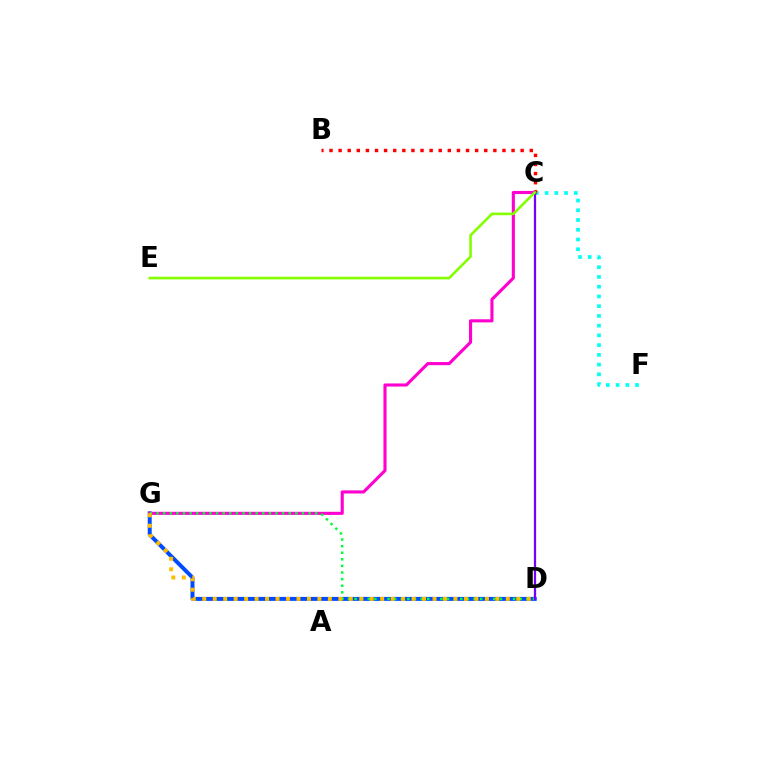{('C', 'F'): [{'color': '#00fff6', 'line_style': 'dotted', 'thickness': 2.65}], ('B', 'C'): [{'color': '#ff0000', 'line_style': 'dotted', 'thickness': 2.47}], ('D', 'G'): [{'color': '#004bff', 'line_style': 'solid', 'thickness': 2.85}, {'color': '#00ff39', 'line_style': 'dotted', 'thickness': 1.8}, {'color': '#ffbd00', 'line_style': 'dotted', 'thickness': 2.84}], ('C', 'G'): [{'color': '#ff00cf', 'line_style': 'solid', 'thickness': 2.23}], ('C', 'D'): [{'color': '#7200ff', 'line_style': 'solid', 'thickness': 1.63}], ('C', 'E'): [{'color': '#84ff00', 'line_style': 'solid', 'thickness': 1.88}]}